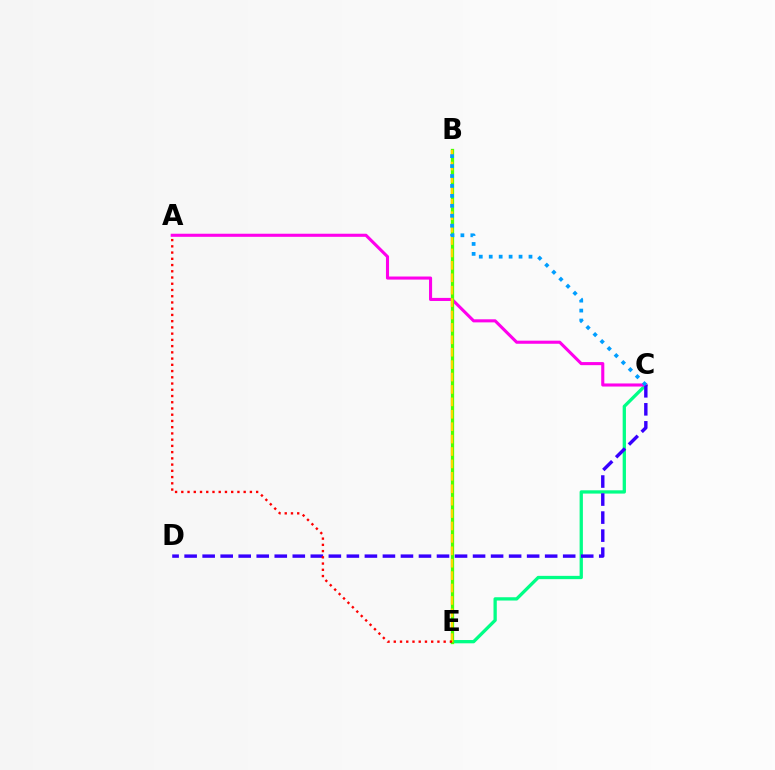{('C', 'E'): [{'color': '#00ff86', 'line_style': 'solid', 'thickness': 2.37}], ('A', 'C'): [{'color': '#ff00ed', 'line_style': 'solid', 'thickness': 2.22}], ('B', 'E'): [{'color': '#4fff00', 'line_style': 'solid', 'thickness': 2.36}, {'color': '#ffd500', 'line_style': 'dashed', 'thickness': 1.69}], ('C', 'D'): [{'color': '#3700ff', 'line_style': 'dashed', 'thickness': 2.45}], ('B', 'C'): [{'color': '#009eff', 'line_style': 'dotted', 'thickness': 2.7}], ('A', 'E'): [{'color': '#ff0000', 'line_style': 'dotted', 'thickness': 1.69}]}